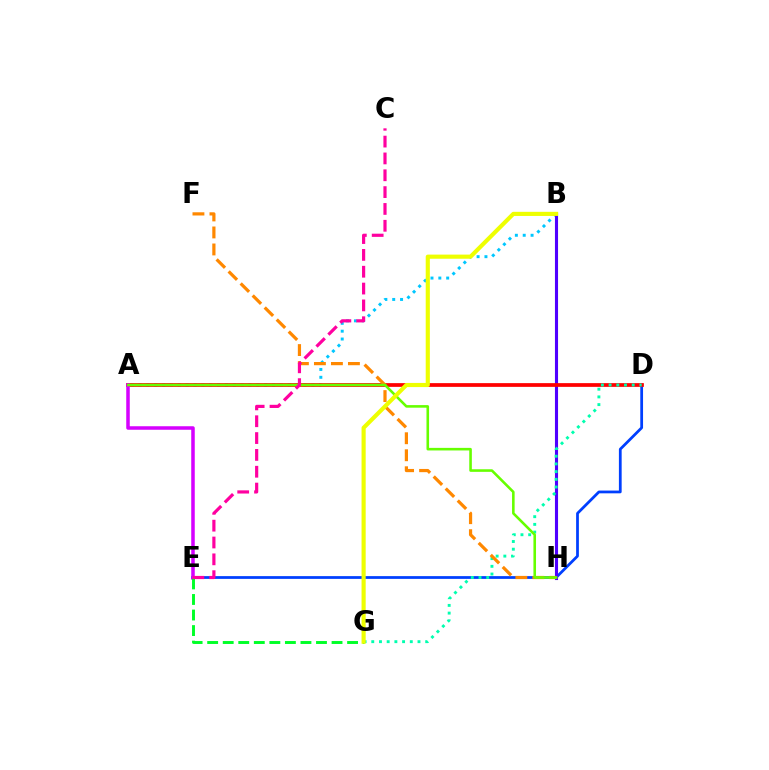{('D', 'E'): [{'color': '#003fff', 'line_style': 'solid', 'thickness': 1.99}], ('A', 'B'): [{'color': '#00c7ff', 'line_style': 'dotted', 'thickness': 2.13}], ('B', 'H'): [{'color': '#4f00ff', 'line_style': 'solid', 'thickness': 2.23}], ('A', 'D'): [{'color': '#ff0000', 'line_style': 'solid', 'thickness': 2.69}], ('A', 'E'): [{'color': '#d600ff', 'line_style': 'solid', 'thickness': 2.53}], ('D', 'G'): [{'color': '#00ffaf', 'line_style': 'dotted', 'thickness': 2.09}], ('E', 'G'): [{'color': '#00ff27', 'line_style': 'dashed', 'thickness': 2.11}], ('F', 'H'): [{'color': '#ff8800', 'line_style': 'dashed', 'thickness': 2.31}], ('A', 'H'): [{'color': '#66ff00', 'line_style': 'solid', 'thickness': 1.86}], ('C', 'E'): [{'color': '#ff00a0', 'line_style': 'dashed', 'thickness': 2.29}], ('B', 'G'): [{'color': '#eeff00', 'line_style': 'solid', 'thickness': 2.98}]}